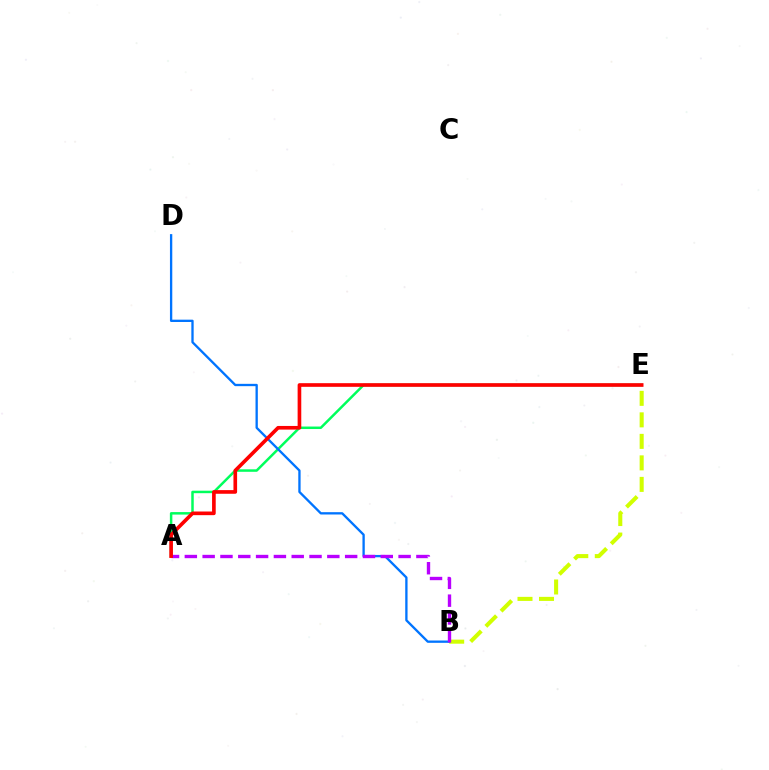{('B', 'E'): [{'color': '#d1ff00', 'line_style': 'dashed', 'thickness': 2.92}], ('A', 'E'): [{'color': '#00ff5c', 'line_style': 'solid', 'thickness': 1.79}, {'color': '#ff0000', 'line_style': 'solid', 'thickness': 2.63}], ('B', 'D'): [{'color': '#0074ff', 'line_style': 'solid', 'thickness': 1.67}], ('A', 'B'): [{'color': '#b900ff', 'line_style': 'dashed', 'thickness': 2.42}]}